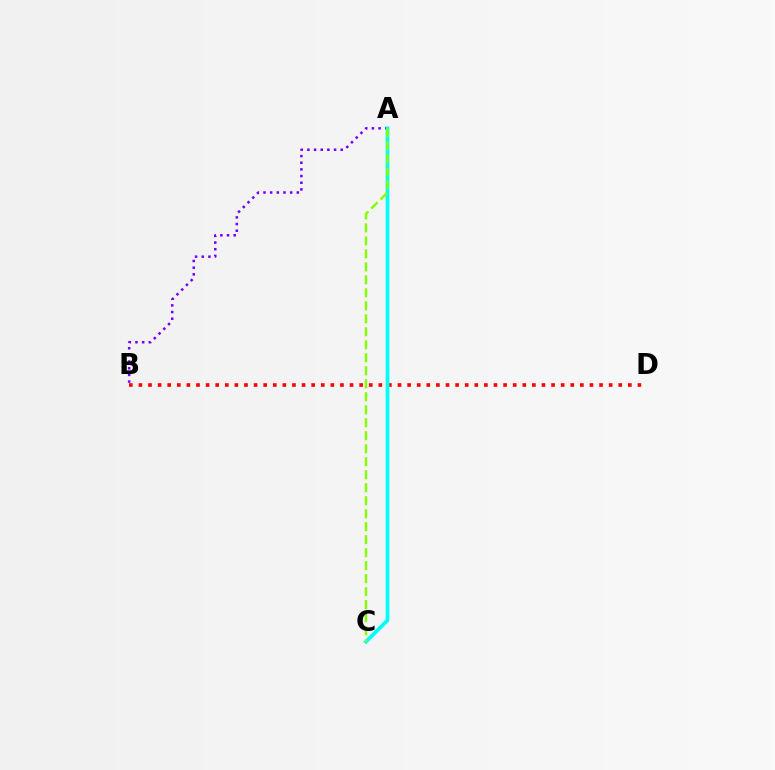{('A', 'B'): [{'color': '#7200ff', 'line_style': 'dotted', 'thickness': 1.81}], ('B', 'D'): [{'color': '#ff0000', 'line_style': 'dotted', 'thickness': 2.61}], ('A', 'C'): [{'color': '#00fff6', 'line_style': 'solid', 'thickness': 2.72}, {'color': '#84ff00', 'line_style': 'dashed', 'thickness': 1.77}]}